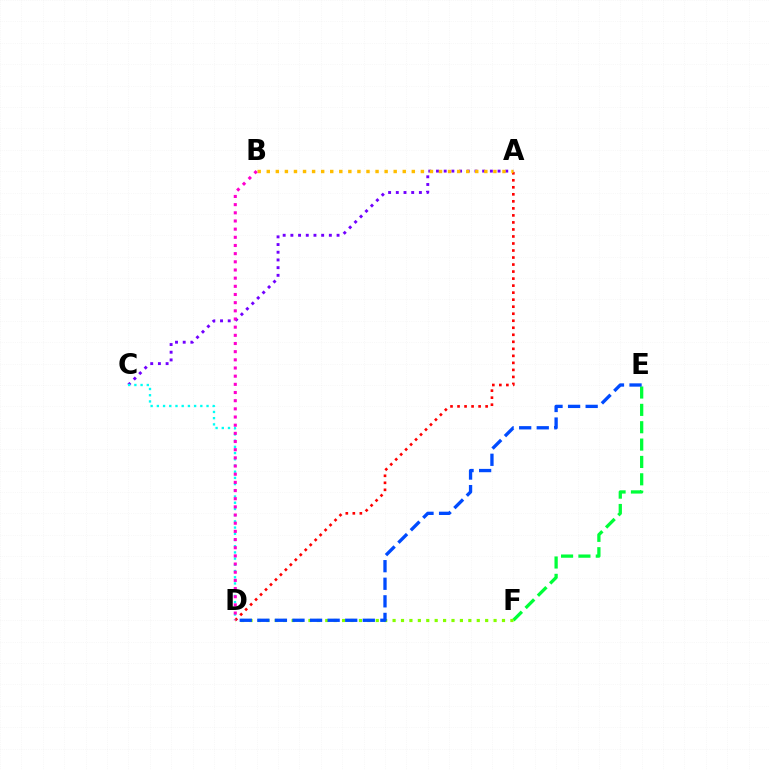{('E', 'F'): [{'color': '#00ff39', 'line_style': 'dashed', 'thickness': 2.36}], ('A', 'C'): [{'color': '#7200ff', 'line_style': 'dotted', 'thickness': 2.09}], ('D', 'F'): [{'color': '#84ff00', 'line_style': 'dotted', 'thickness': 2.29}], ('A', 'D'): [{'color': '#ff0000', 'line_style': 'dotted', 'thickness': 1.91}], ('C', 'D'): [{'color': '#00fff6', 'line_style': 'dotted', 'thickness': 1.69}], ('A', 'B'): [{'color': '#ffbd00', 'line_style': 'dotted', 'thickness': 2.46}], ('D', 'E'): [{'color': '#004bff', 'line_style': 'dashed', 'thickness': 2.39}], ('B', 'D'): [{'color': '#ff00cf', 'line_style': 'dotted', 'thickness': 2.22}]}